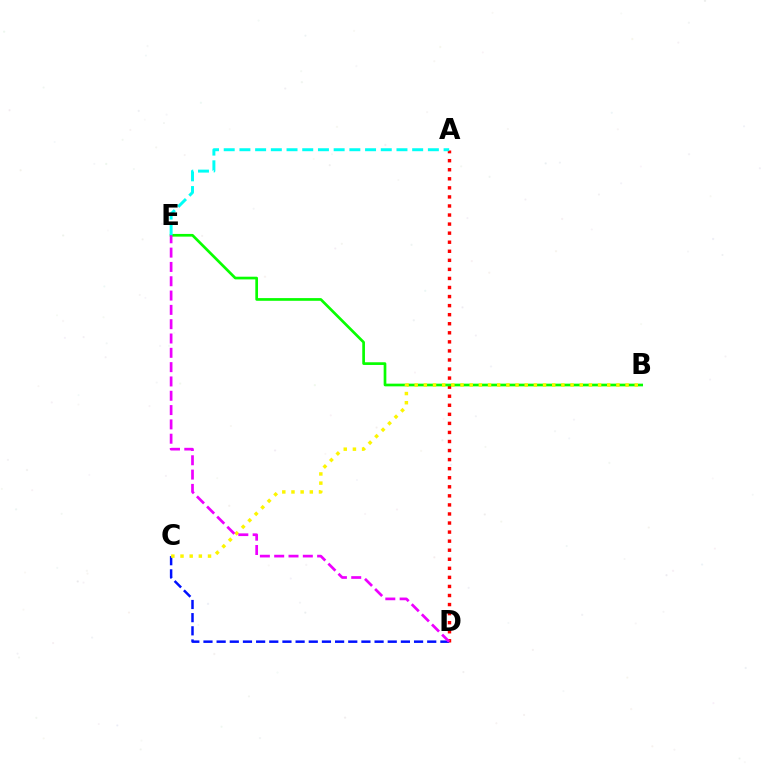{('A', 'D'): [{'color': '#ff0000', 'line_style': 'dotted', 'thickness': 2.46}], ('B', 'E'): [{'color': '#08ff00', 'line_style': 'solid', 'thickness': 1.94}], ('C', 'D'): [{'color': '#0010ff', 'line_style': 'dashed', 'thickness': 1.79}], ('A', 'E'): [{'color': '#00fff6', 'line_style': 'dashed', 'thickness': 2.13}], ('B', 'C'): [{'color': '#fcf500', 'line_style': 'dotted', 'thickness': 2.49}], ('D', 'E'): [{'color': '#ee00ff', 'line_style': 'dashed', 'thickness': 1.94}]}